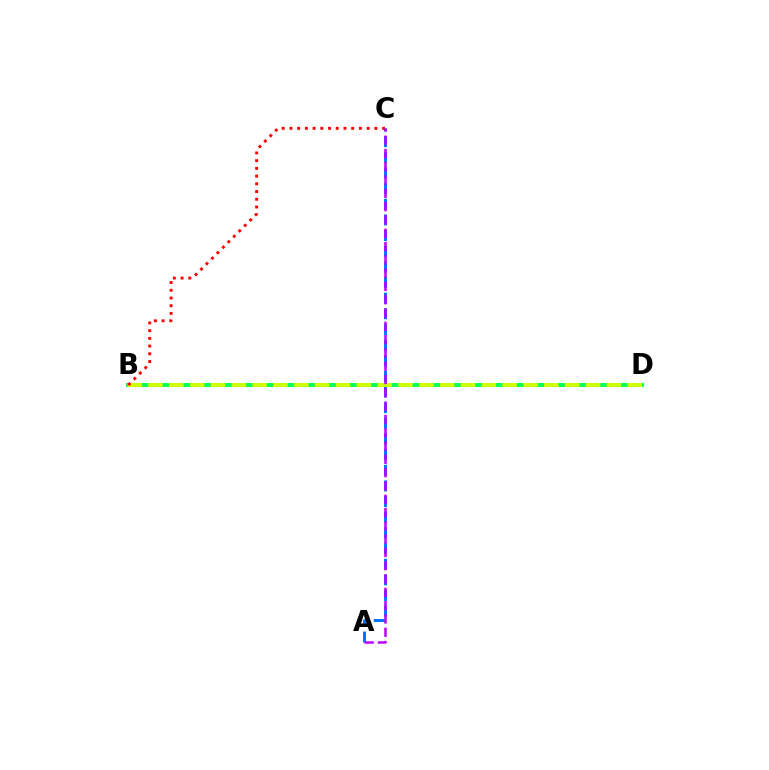{('B', 'D'): [{'color': '#00ff5c', 'line_style': 'solid', 'thickness': 2.83}, {'color': '#d1ff00', 'line_style': 'dashed', 'thickness': 2.83}], ('A', 'C'): [{'color': '#0074ff', 'line_style': 'dashed', 'thickness': 2.13}, {'color': '#b900ff', 'line_style': 'dashed', 'thickness': 1.81}], ('B', 'C'): [{'color': '#ff0000', 'line_style': 'dotted', 'thickness': 2.1}]}